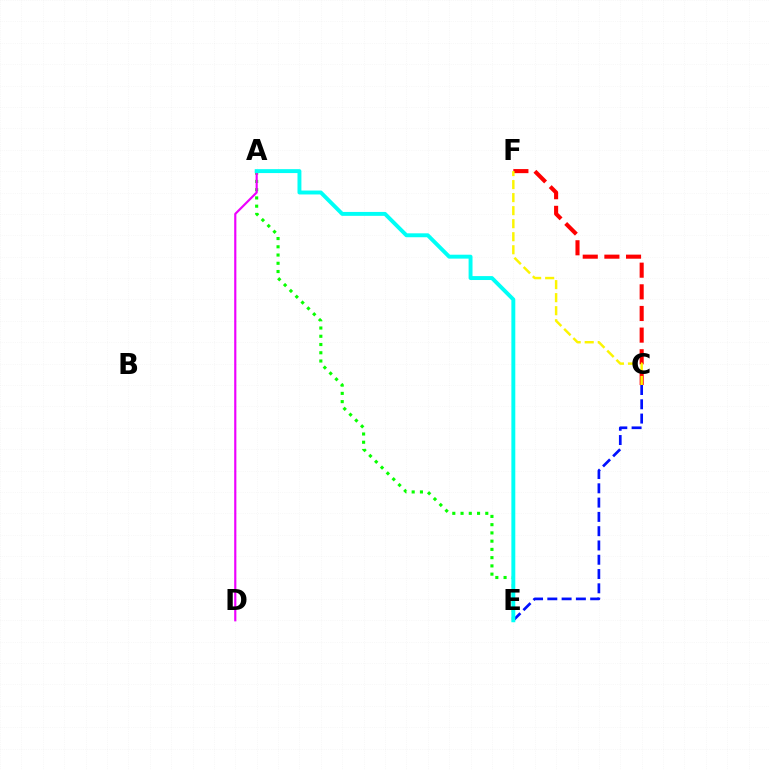{('C', 'E'): [{'color': '#0010ff', 'line_style': 'dashed', 'thickness': 1.94}], ('A', 'E'): [{'color': '#08ff00', 'line_style': 'dotted', 'thickness': 2.24}, {'color': '#00fff6', 'line_style': 'solid', 'thickness': 2.82}], ('C', 'F'): [{'color': '#ff0000', 'line_style': 'dashed', 'thickness': 2.94}, {'color': '#fcf500', 'line_style': 'dashed', 'thickness': 1.77}], ('A', 'D'): [{'color': '#ee00ff', 'line_style': 'solid', 'thickness': 1.57}]}